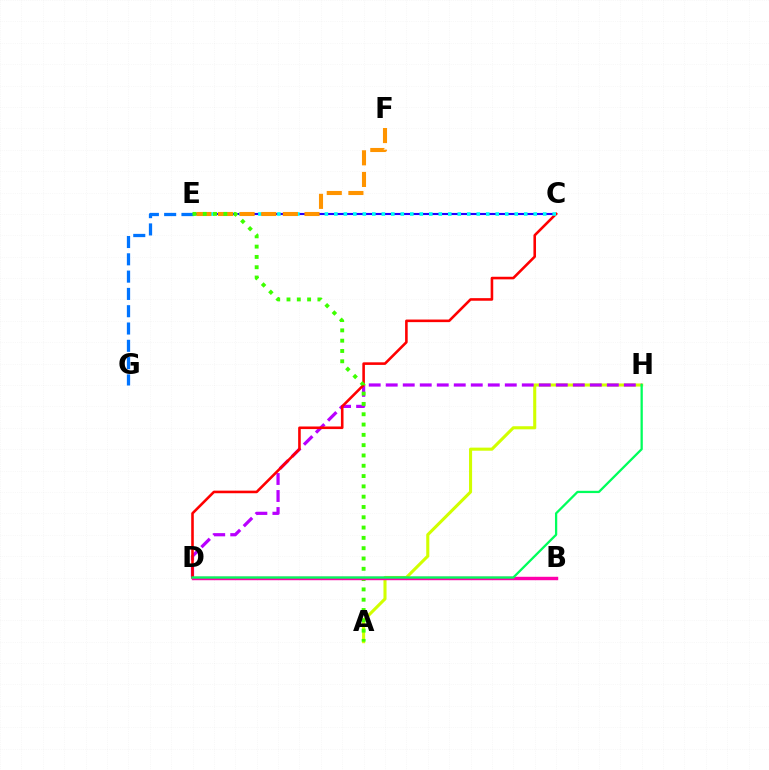{('A', 'H'): [{'color': '#d1ff00', 'line_style': 'solid', 'thickness': 2.22}], ('D', 'H'): [{'color': '#b900ff', 'line_style': 'dashed', 'thickness': 2.31}, {'color': '#00ff5c', 'line_style': 'solid', 'thickness': 1.64}], ('C', 'E'): [{'color': '#2500ff', 'line_style': 'solid', 'thickness': 1.53}, {'color': '#00fff6', 'line_style': 'dotted', 'thickness': 2.58}], ('C', 'D'): [{'color': '#ff0000', 'line_style': 'solid', 'thickness': 1.86}], ('E', 'F'): [{'color': '#ff9400', 'line_style': 'dashed', 'thickness': 2.94}], ('E', 'G'): [{'color': '#0074ff', 'line_style': 'dashed', 'thickness': 2.35}], ('A', 'E'): [{'color': '#3dff00', 'line_style': 'dotted', 'thickness': 2.8}], ('B', 'D'): [{'color': '#ff00ac', 'line_style': 'solid', 'thickness': 2.46}]}